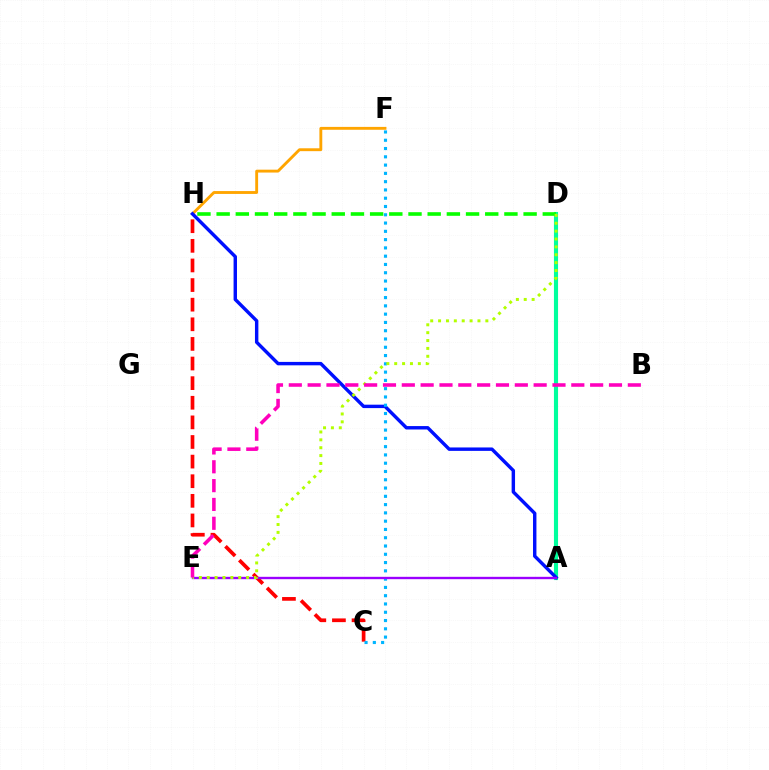{('F', 'H'): [{'color': '#ffa500', 'line_style': 'solid', 'thickness': 2.07}], ('A', 'D'): [{'color': '#00ff9d', 'line_style': 'solid', 'thickness': 2.96}], ('A', 'H'): [{'color': '#0010ff', 'line_style': 'solid', 'thickness': 2.46}], ('C', 'H'): [{'color': '#ff0000', 'line_style': 'dashed', 'thickness': 2.66}], ('C', 'F'): [{'color': '#00b5ff', 'line_style': 'dotted', 'thickness': 2.25}], ('D', 'H'): [{'color': '#08ff00', 'line_style': 'dashed', 'thickness': 2.61}], ('A', 'E'): [{'color': '#9b00ff', 'line_style': 'solid', 'thickness': 1.7}], ('D', 'E'): [{'color': '#b3ff00', 'line_style': 'dotted', 'thickness': 2.14}], ('B', 'E'): [{'color': '#ff00bd', 'line_style': 'dashed', 'thickness': 2.56}]}